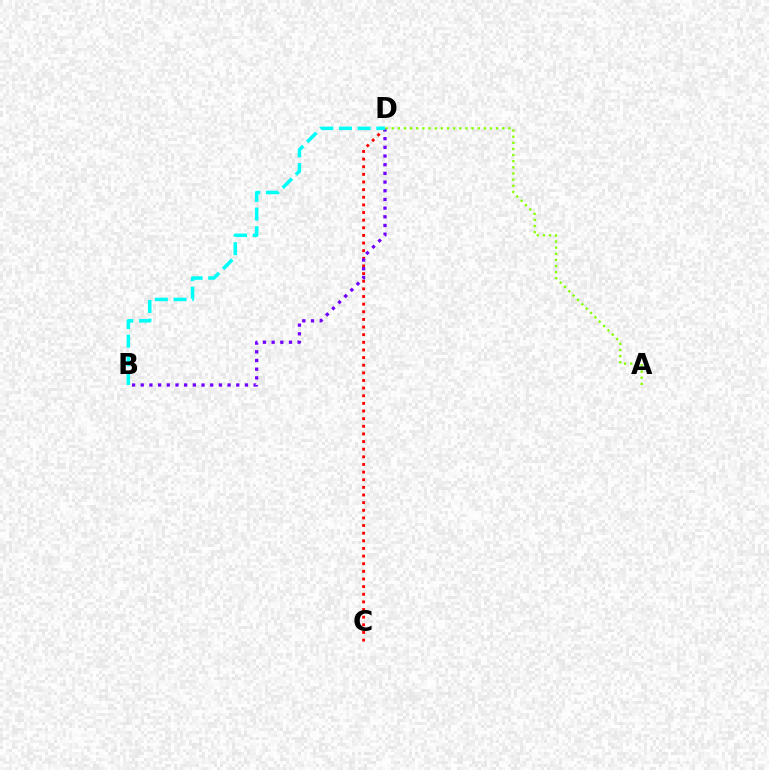{('C', 'D'): [{'color': '#ff0000', 'line_style': 'dotted', 'thickness': 2.07}], ('B', 'D'): [{'color': '#7200ff', 'line_style': 'dotted', 'thickness': 2.36}, {'color': '#00fff6', 'line_style': 'dashed', 'thickness': 2.54}], ('A', 'D'): [{'color': '#84ff00', 'line_style': 'dotted', 'thickness': 1.67}]}